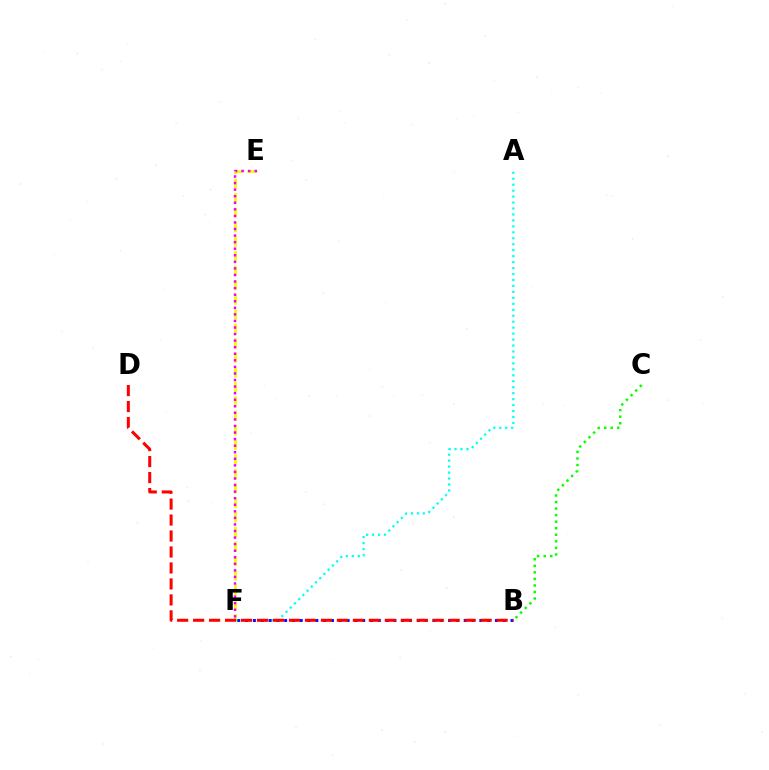{('A', 'F'): [{'color': '#00fff6', 'line_style': 'dotted', 'thickness': 1.62}], ('B', 'F'): [{'color': '#0010ff', 'line_style': 'dotted', 'thickness': 2.12}], ('E', 'F'): [{'color': '#fcf500', 'line_style': 'dashed', 'thickness': 1.97}, {'color': '#ee00ff', 'line_style': 'dotted', 'thickness': 1.78}], ('B', 'C'): [{'color': '#08ff00', 'line_style': 'dotted', 'thickness': 1.78}], ('B', 'D'): [{'color': '#ff0000', 'line_style': 'dashed', 'thickness': 2.17}]}